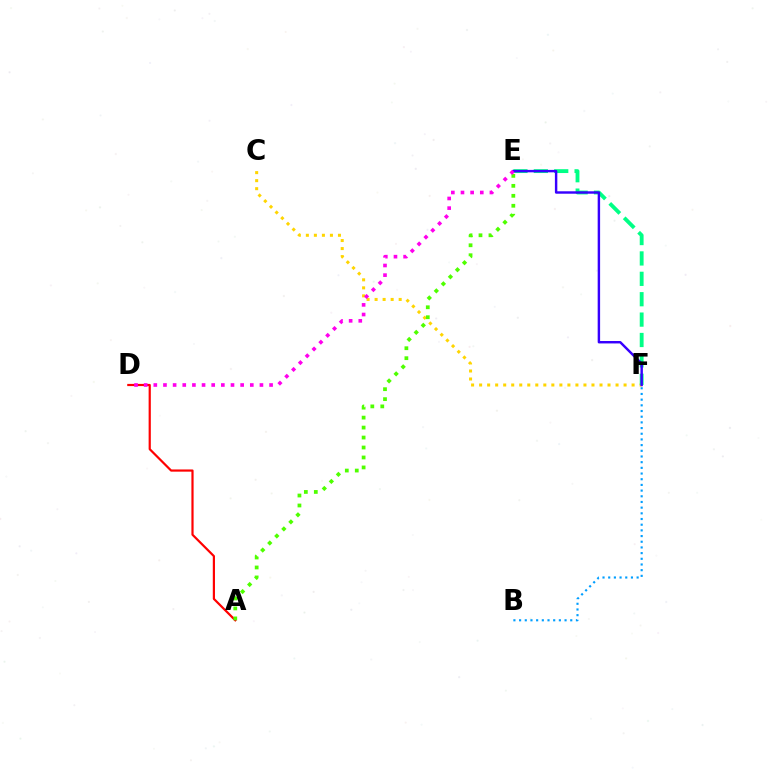{('B', 'F'): [{'color': '#009eff', 'line_style': 'dotted', 'thickness': 1.54}], ('A', 'D'): [{'color': '#ff0000', 'line_style': 'solid', 'thickness': 1.58}], ('C', 'F'): [{'color': '#ffd500', 'line_style': 'dotted', 'thickness': 2.18}], ('E', 'F'): [{'color': '#00ff86', 'line_style': 'dashed', 'thickness': 2.77}, {'color': '#3700ff', 'line_style': 'solid', 'thickness': 1.75}], ('A', 'E'): [{'color': '#4fff00', 'line_style': 'dotted', 'thickness': 2.71}], ('D', 'E'): [{'color': '#ff00ed', 'line_style': 'dotted', 'thickness': 2.62}]}